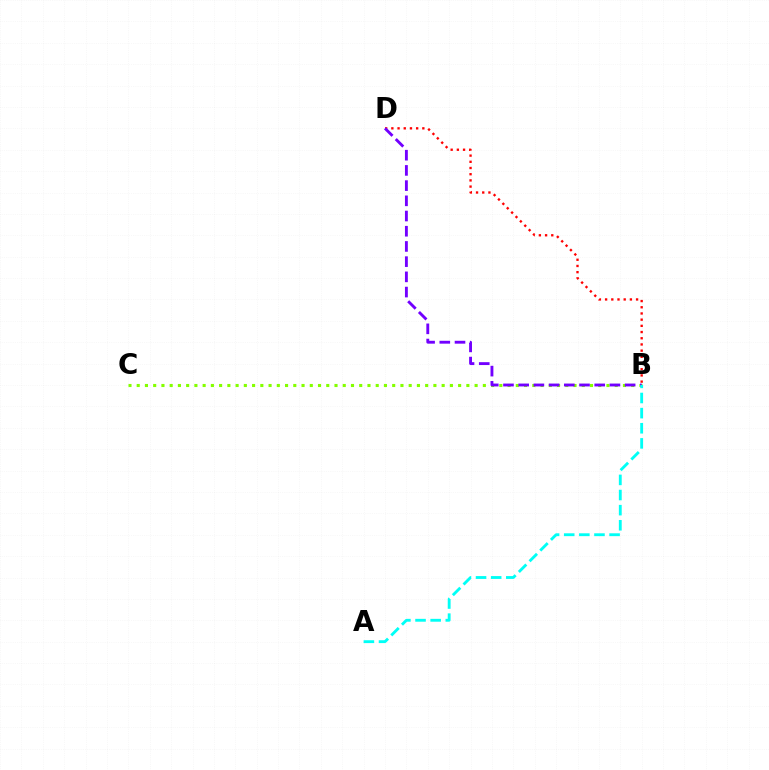{('B', 'D'): [{'color': '#ff0000', 'line_style': 'dotted', 'thickness': 1.68}, {'color': '#7200ff', 'line_style': 'dashed', 'thickness': 2.07}], ('B', 'C'): [{'color': '#84ff00', 'line_style': 'dotted', 'thickness': 2.24}], ('A', 'B'): [{'color': '#00fff6', 'line_style': 'dashed', 'thickness': 2.05}]}